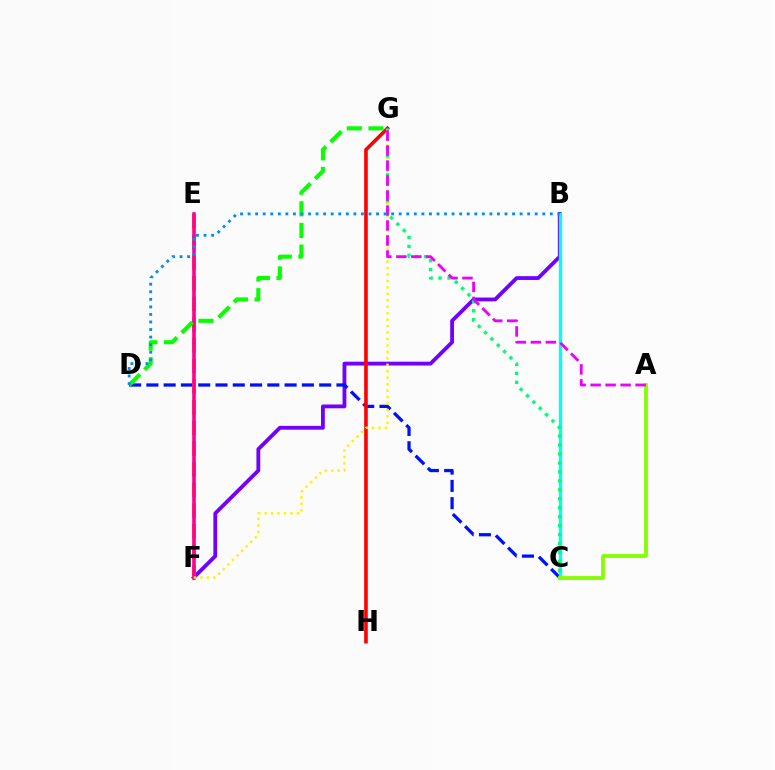{('B', 'F'): [{'color': '#7200ff', 'line_style': 'solid', 'thickness': 2.75}], ('C', 'D'): [{'color': '#0010ff', 'line_style': 'dashed', 'thickness': 2.35}], ('G', 'H'): [{'color': '#ff0000', 'line_style': 'solid', 'thickness': 2.59}], ('E', 'F'): [{'color': '#ff7c00', 'line_style': 'dashed', 'thickness': 2.81}, {'color': '#ff0094', 'line_style': 'solid', 'thickness': 2.59}], ('B', 'C'): [{'color': '#00fff6', 'line_style': 'solid', 'thickness': 2.39}], ('C', 'G'): [{'color': '#00ff74', 'line_style': 'dotted', 'thickness': 2.43}], ('A', 'C'): [{'color': '#84ff00', 'line_style': 'solid', 'thickness': 2.73}], ('F', 'G'): [{'color': '#fcf500', 'line_style': 'dotted', 'thickness': 1.75}], ('D', 'G'): [{'color': '#08ff00', 'line_style': 'dashed', 'thickness': 2.94}], ('A', 'G'): [{'color': '#ee00ff', 'line_style': 'dashed', 'thickness': 2.04}], ('B', 'D'): [{'color': '#008cff', 'line_style': 'dotted', 'thickness': 2.05}]}